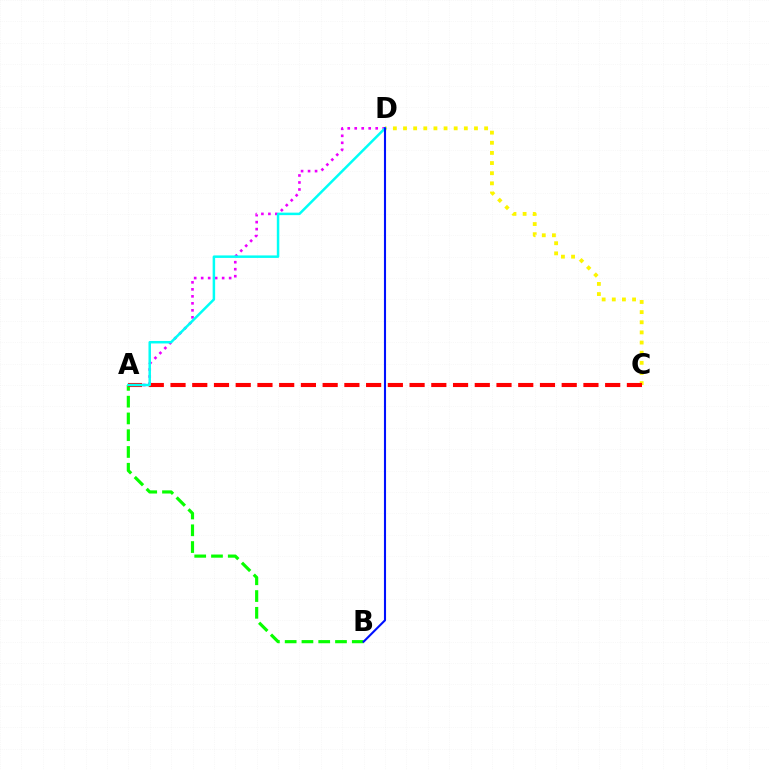{('C', 'D'): [{'color': '#fcf500', 'line_style': 'dotted', 'thickness': 2.75}], ('A', 'D'): [{'color': '#ee00ff', 'line_style': 'dotted', 'thickness': 1.9}, {'color': '#00fff6', 'line_style': 'solid', 'thickness': 1.8}], ('A', 'B'): [{'color': '#08ff00', 'line_style': 'dashed', 'thickness': 2.28}], ('A', 'C'): [{'color': '#ff0000', 'line_style': 'dashed', 'thickness': 2.95}], ('B', 'D'): [{'color': '#0010ff', 'line_style': 'solid', 'thickness': 1.51}]}